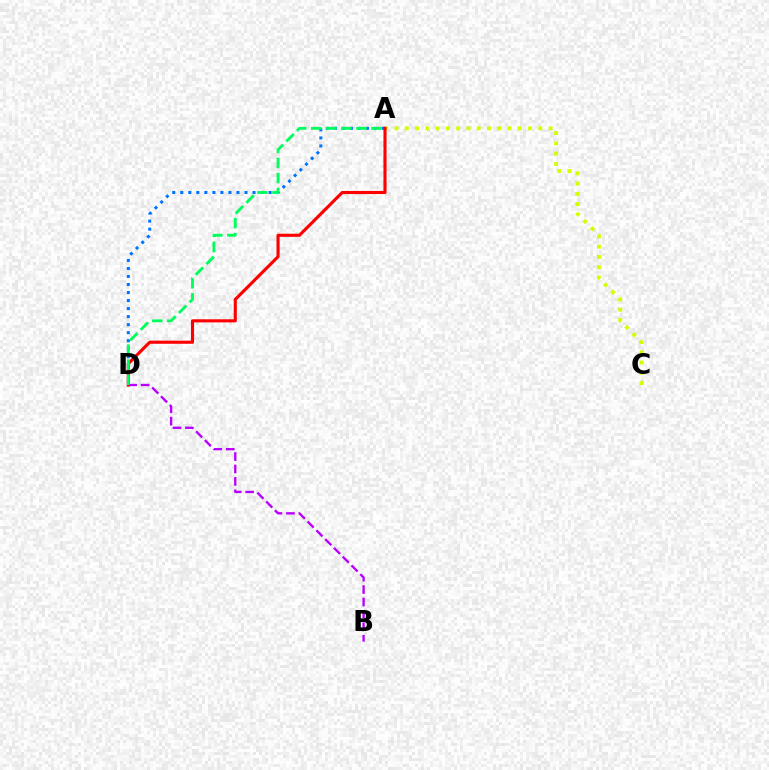{('A', 'D'): [{'color': '#0074ff', 'line_style': 'dotted', 'thickness': 2.18}, {'color': '#ff0000', 'line_style': 'solid', 'thickness': 2.24}, {'color': '#00ff5c', 'line_style': 'dashed', 'thickness': 2.05}], ('B', 'D'): [{'color': '#b900ff', 'line_style': 'dashed', 'thickness': 1.69}], ('A', 'C'): [{'color': '#d1ff00', 'line_style': 'dotted', 'thickness': 2.79}]}